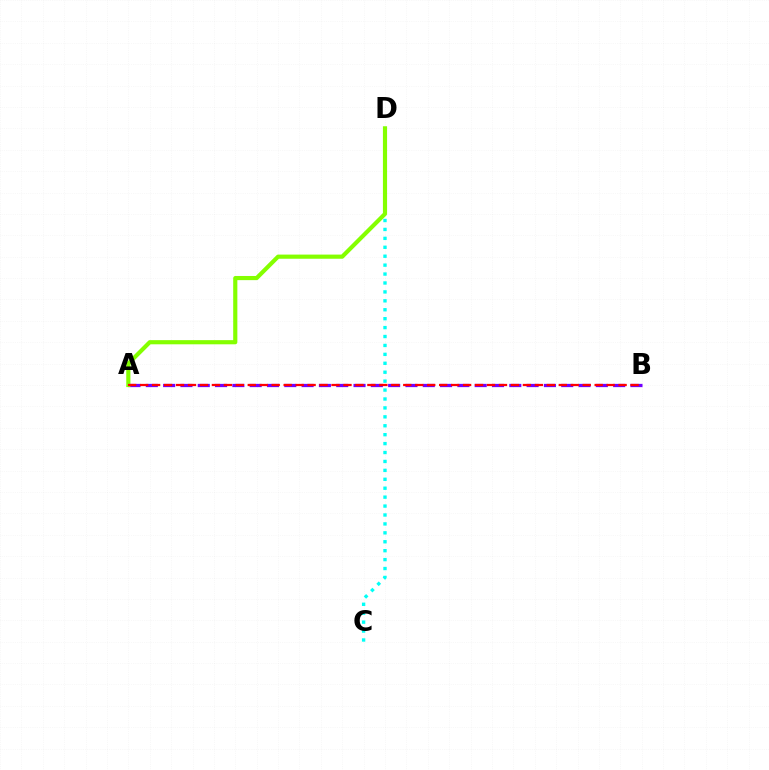{('C', 'D'): [{'color': '#00fff6', 'line_style': 'dotted', 'thickness': 2.42}], ('A', 'B'): [{'color': '#7200ff', 'line_style': 'dashed', 'thickness': 2.35}, {'color': '#ff0000', 'line_style': 'dashed', 'thickness': 1.62}], ('A', 'D'): [{'color': '#84ff00', 'line_style': 'solid', 'thickness': 2.99}]}